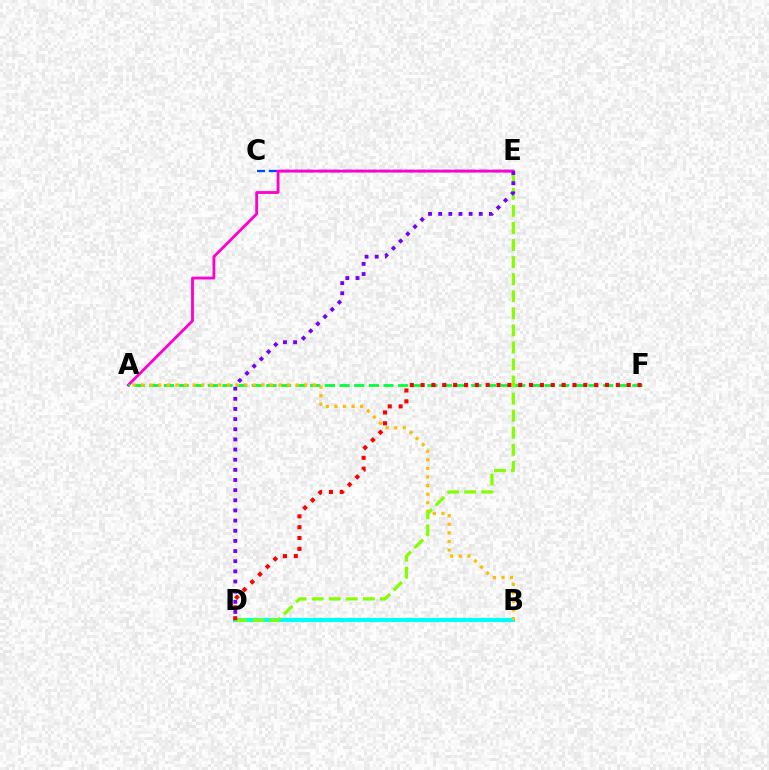{('C', 'E'): [{'color': '#004bff', 'line_style': 'dashed', 'thickness': 1.68}], ('B', 'D'): [{'color': '#00fff6', 'line_style': 'solid', 'thickness': 2.98}], ('A', 'E'): [{'color': '#ff00cf', 'line_style': 'solid', 'thickness': 2.04}], ('A', 'F'): [{'color': '#00ff39', 'line_style': 'dashed', 'thickness': 1.99}], ('A', 'B'): [{'color': '#ffbd00', 'line_style': 'dotted', 'thickness': 2.33}], ('D', 'E'): [{'color': '#84ff00', 'line_style': 'dashed', 'thickness': 2.32}, {'color': '#7200ff', 'line_style': 'dotted', 'thickness': 2.76}], ('D', 'F'): [{'color': '#ff0000', 'line_style': 'dotted', 'thickness': 2.95}]}